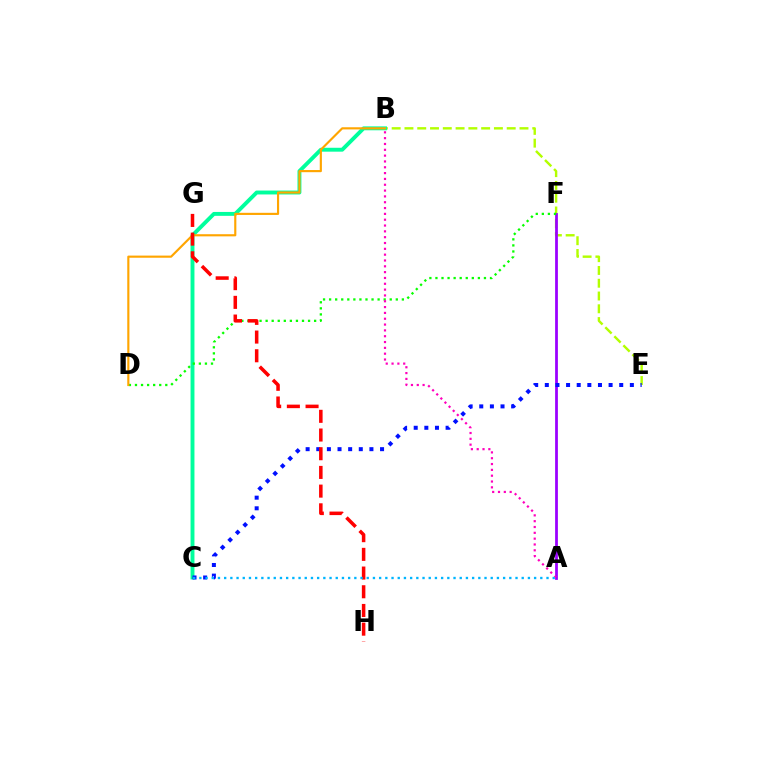{('B', 'E'): [{'color': '#b3ff00', 'line_style': 'dashed', 'thickness': 1.74}], ('B', 'C'): [{'color': '#00ff9d', 'line_style': 'solid', 'thickness': 2.81}], ('A', 'F'): [{'color': '#9b00ff', 'line_style': 'solid', 'thickness': 1.99}], ('D', 'F'): [{'color': '#08ff00', 'line_style': 'dotted', 'thickness': 1.65}], ('B', 'D'): [{'color': '#ffa500', 'line_style': 'solid', 'thickness': 1.55}], ('C', 'E'): [{'color': '#0010ff', 'line_style': 'dotted', 'thickness': 2.89}], ('G', 'H'): [{'color': '#ff0000', 'line_style': 'dashed', 'thickness': 2.54}], ('A', 'B'): [{'color': '#ff00bd', 'line_style': 'dotted', 'thickness': 1.58}], ('A', 'C'): [{'color': '#00b5ff', 'line_style': 'dotted', 'thickness': 1.68}]}